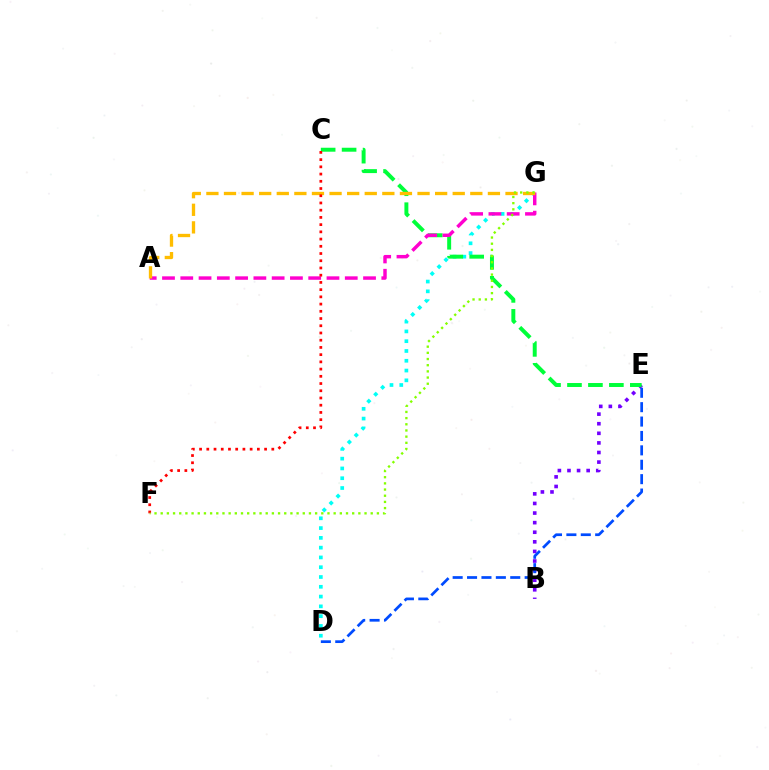{('B', 'E'): [{'color': '#7200ff', 'line_style': 'dotted', 'thickness': 2.61}], ('D', 'G'): [{'color': '#00fff6', 'line_style': 'dotted', 'thickness': 2.66}], ('C', 'E'): [{'color': '#00ff39', 'line_style': 'dashed', 'thickness': 2.85}], ('D', 'E'): [{'color': '#004bff', 'line_style': 'dashed', 'thickness': 1.96}], ('A', 'G'): [{'color': '#ff00cf', 'line_style': 'dashed', 'thickness': 2.48}, {'color': '#ffbd00', 'line_style': 'dashed', 'thickness': 2.39}], ('C', 'F'): [{'color': '#ff0000', 'line_style': 'dotted', 'thickness': 1.96}], ('F', 'G'): [{'color': '#84ff00', 'line_style': 'dotted', 'thickness': 1.68}]}